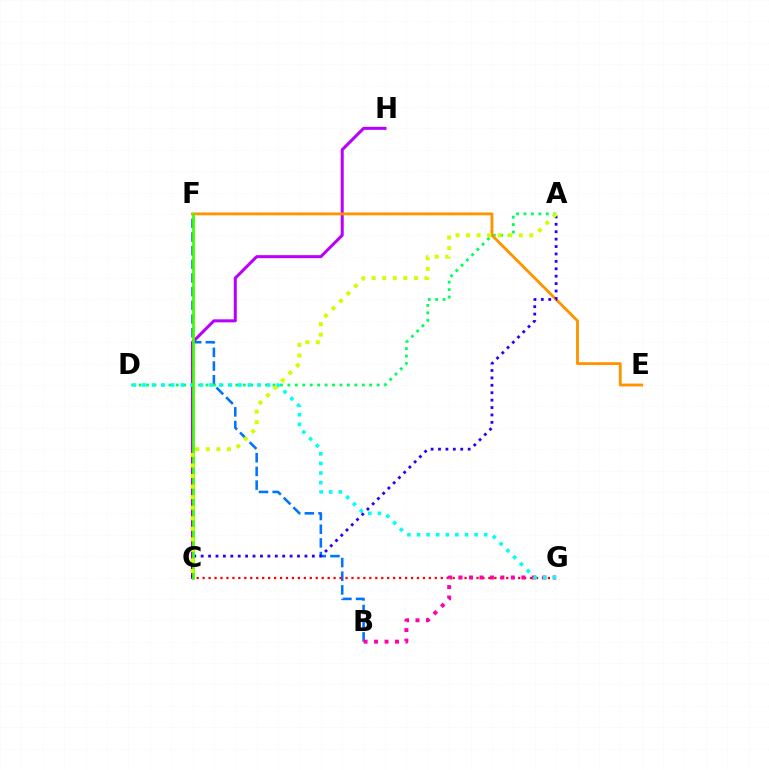{('B', 'F'): [{'color': '#0074ff', 'line_style': 'dashed', 'thickness': 1.86}], ('C', 'H'): [{'color': '#b900ff', 'line_style': 'solid', 'thickness': 2.18}], ('C', 'G'): [{'color': '#ff0000', 'line_style': 'dotted', 'thickness': 1.62}], ('A', 'D'): [{'color': '#00ff5c', 'line_style': 'dotted', 'thickness': 2.02}], ('B', 'G'): [{'color': '#ff00ac', 'line_style': 'dotted', 'thickness': 2.84}], ('E', 'F'): [{'color': '#ff9400', 'line_style': 'solid', 'thickness': 2.06}], ('A', 'C'): [{'color': '#2500ff', 'line_style': 'dotted', 'thickness': 2.01}, {'color': '#d1ff00', 'line_style': 'dotted', 'thickness': 2.87}], ('D', 'G'): [{'color': '#00fff6', 'line_style': 'dotted', 'thickness': 2.61}], ('C', 'F'): [{'color': '#3dff00', 'line_style': 'solid', 'thickness': 1.97}]}